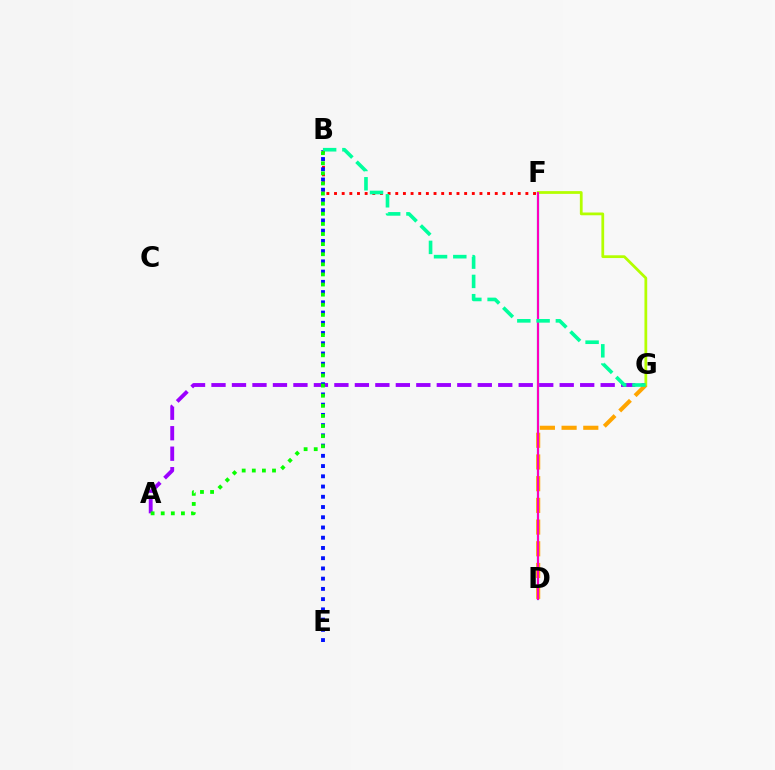{('B', 'F'): [{'color': '#ff0000', 'line_style': 'dotted', 'thickness': 2.08}], ('A', 'G'): [{'color': '#9b00ff', 'line_style': 'dashed', 'thickness': 2.78}], ('B', 'E'): [{'color': '#0010ff', 'line_style': 'dotted', 'thickness': 2.78}], ('D', 'F'): [{'color': '#00b5ff', 'line_style': 'solid', 'thickness': 1.59}, {'color': '#ff00bd', 'line_style': 'solid', 'thickness': 1.5}], ('F', 'G'): [{'color': '#b3ff00', 'line_style': 'solid', 'thickness': 1.99}], ('D', 'G'): [{'color': '#ffa500', 'line_style': 'dashed', 'thickness': 2.95}], ('B', 'G'): [{'color': '#00ff9d', 'line_style': 'dashed', 'thickness': 2.62}], ('A', 'B'): [{'color': '#08ff00', 'line_style': 'dotted', 'thickness': 2.75}]}